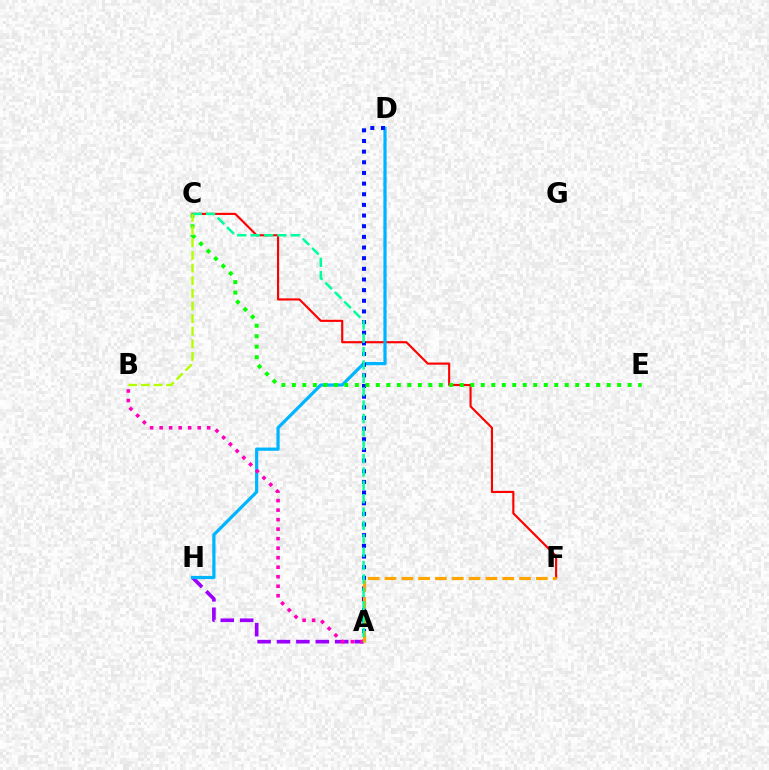{('A', 'H'): [{'color': '#9b00ff', 'line_style': 'dashed', 'thickness': 2.64}], ('C', 'F'): [{'color': '#ff0000', 'line_style': 'solid', 'thickness': 1.54}], ('D', 'H'): [{'color': '#00b5ff', 'line_style': 'solid', 'thickness': 2.32}], ('A', 'D'): [{'color': '#0010ff', 'line_style': 'dotted', 'thickness': 2.89}], ('C', 'E'): [{'color': '#08ff00', 'line_style': 'dotted', 'thickness': 2.85}], ('A', 'B'): [{'color': '#ff00bd', 'line_style': 'dotted', 'thickness': 2.58}], ('A', 'F'): [{'color': '#ffa500', 'line_style': 'dashed', 'thickness': 2.29}], ('A', 'C'): [{'color': '#00ff9d', 'line_style': 'dashed', 'thickness': 1.82}], ('B', 'C'): [{'color': '#b3ff00', 'line_style': 'dashed', 'thickness': 1.72}]}